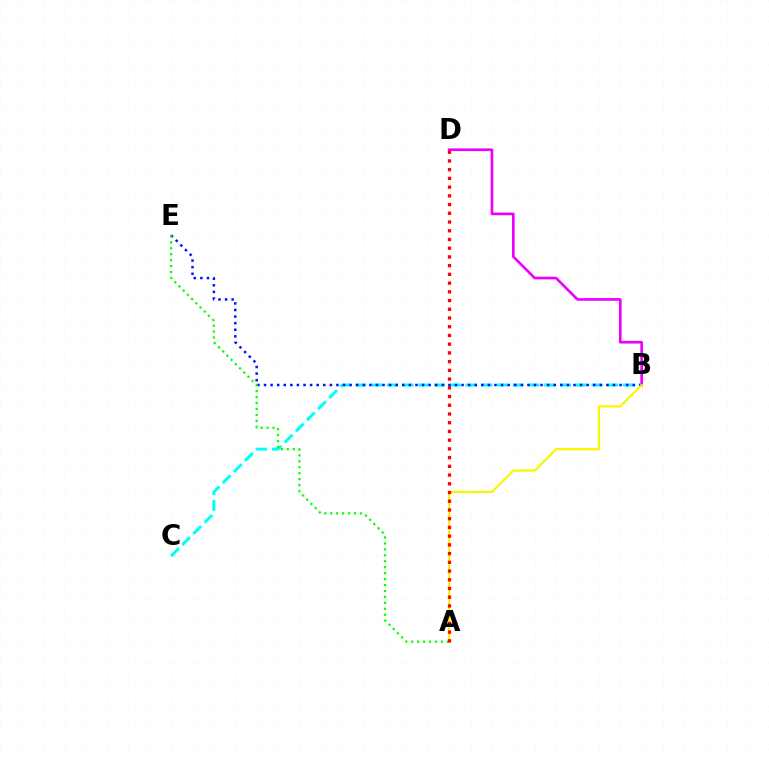{('B', 'C'): [{'color': '#00fff6', 'line_style': 'dashed', 'thickness': 2.14}], ('B', 'E'): [{'color': '#0010ff', 'line_style': 'dotted', 'thickness': 1.79}], ('B', 'D'): [{'color': '#ee00ff', 'line_style': 'solid', 'thickness': 1.92}], ('A', 'B'): [{'color': '#fcf500', 'line_style': 'solid', 'thickness': 1.58}], ('A', 'E'): [{'color': '#08ff00', 'line_style': 'dotted', 'thickness': 1.61}], ('A', 'D'): [{'color': '#ff0000', 'line_style': 'dotted', 'thickness': 2.37}]}